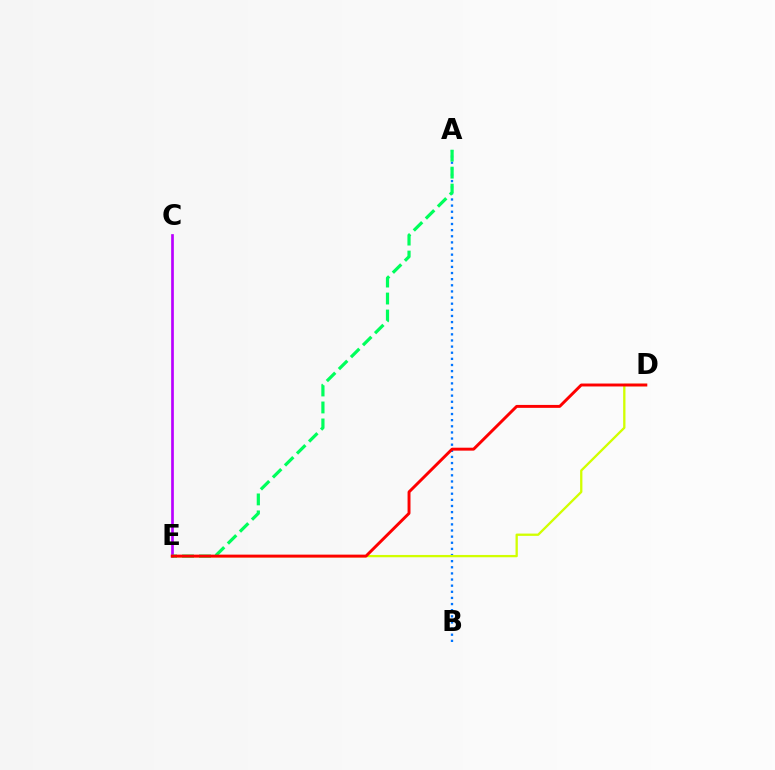{('C', 'E'): [{'color': '#b900ff', 'line_style': 'solid', 'thickness': 1.93}], ('A', 'B'): [{'color': '#0074ff', 'line_style': 'dotted', 'thickness': 1.67}], ('D', 'E'): [{'color': '#d1ff00', 'line_style': 'solid', 'thickness': 1.66}, {'color': '#ff0000', 'line_style': 'solid', 'thickness': 2.11}], ('A', 'E'): [{'color': '#00ff5c', 'line_style': 'dashed', 'thickness': 2.31}]}